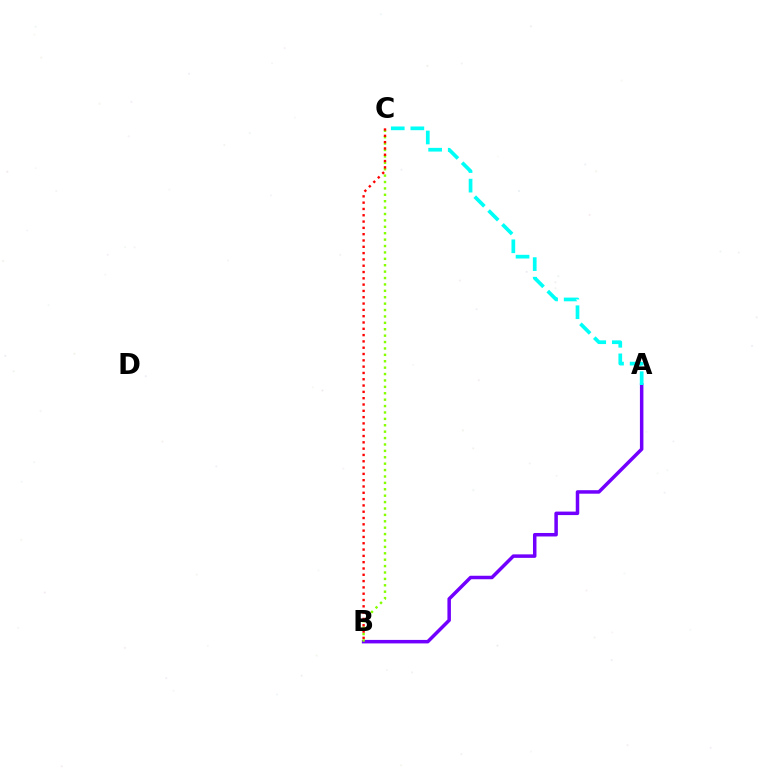{('A', 'B'): [{'color': '#7200ff', 'line_style': 'solid', 'thickness': 2.52}], ('A', 'C'): [{'color': '#00fff6', 'line_style': 'dashed', 'thickness': 2.66}], ('B', 'C'): [{'color': '#84ff00', 'line_style': 'dotted', 'thickness': 1.74}, {'color': '#ff0000', 'line_style': 'dotted', 'thickness': 1.71}]}